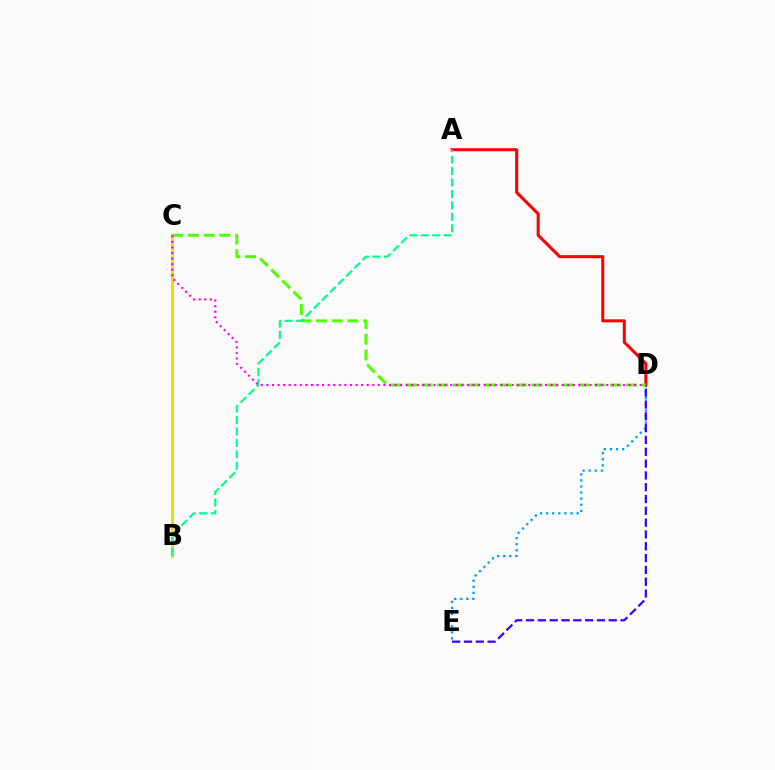{('D', 'E'): [{'color': '#009eff', 'line_style': 'dotted', 'thickness': 1.66}, {'color': '#3700ff', 'line_style': 'dashed', 'thickness': 1.6}], ('A', 'D'): [{'color': '#ff0000', 'line_style': 'solid', 'thickness': 2.19}], ('B', 'C'): [{'color': '#ffd500', 'line_style': 'solid', 'thickness': 2.11}], ('C', 'D'): [{'color': '#4fff00', 'line_style': 'dashed', 'thickness': 2.13}, {'color': '#ff00ed', 'line_style': 'dotted', 'thickness': 1.51}], ('A', 'B'): [{'color': '#00ff86', 'line_style': 'dashed', 'thickness': 1.55}]}